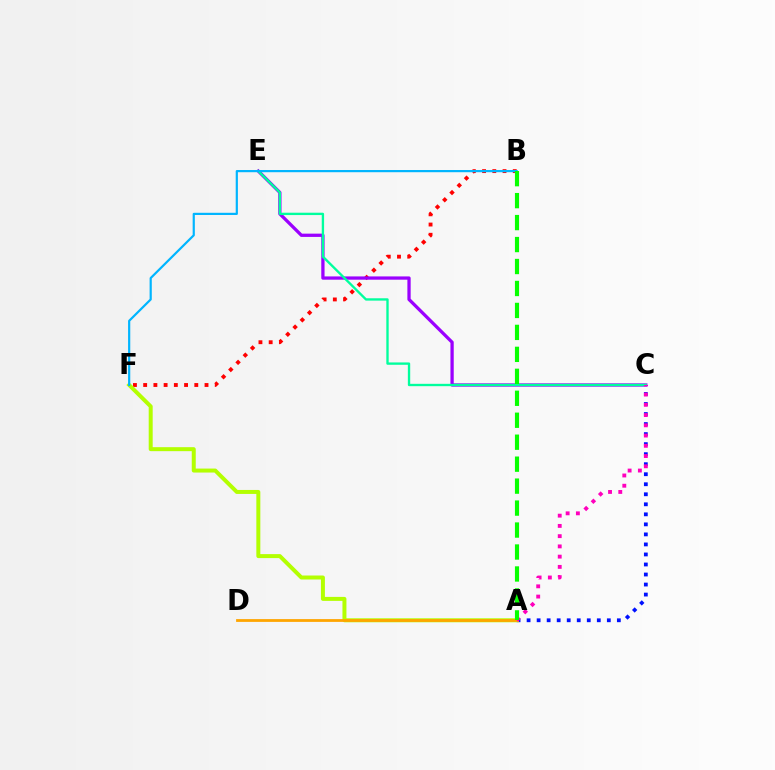{('B', 'F'): [{'color': '#ff0000', 'line_style': 'dotted', 'thickness': 2.78}, {'color': '#00b5ff', 'line_style': 'solid', 'thickness': 1.58}], ('A', 'C'): [{'color': '#0010ff', 'line_style': 'dotted', 'thickness': 2.72}, {'color': '#ff00bd', 'line_style': 'dotted', 'thickness': 2.78}], ('A', 'F'): [{'color': '#b3ff00', 'line_style': 'solid', 'thickness': 2.87}], ('C', 'E'): [{'color': '#9b00ff', 'line_style': 'solid', 'thickness': 2.36}, {'color': '#00ff9d', 'line_style': 'solid', 'thickness': 1.69}], ('A', 'D'): [{'color': '#ffa500', 'line_style': 'solid', 'thickness': 2.0}], ('A', 'B'): [{'color': '#08ff00', 'line_style': 'dashed', 'thickness': 2.98}]}